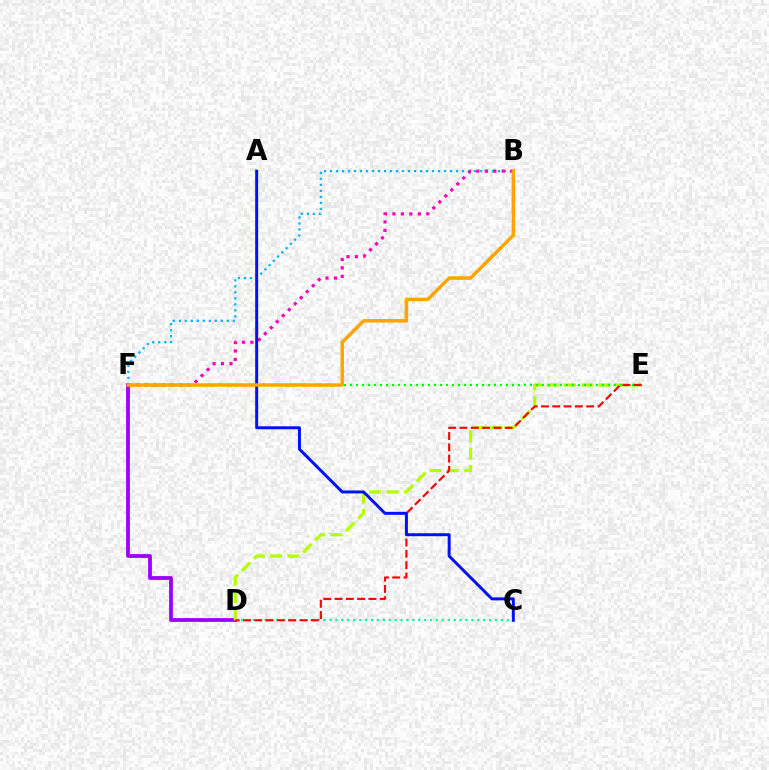{('C', 'D'): [{'color': '#00ff9d', 'line_style': 'dotted', 'thickness': 1.6}], ('D', 'F'): [{'color': '#9b00ff', 'line_style': 'solid', 'thickness': 2.72}], ('B', 'F'): [{'color': '#00b5ff', 'line_style': 'dotted', 'thickness': 1.63}, {'color': '#ff00bd', 'line_style': 'dotted', 'thickness': 2.3}, {'color': '#ffa500', 'line_style': 'solid', 'thickness': 2.52}], ('D', 'E'): [{'color': '#b3ff00', 'line_style': 'dashed', 'thickness': 2.35}, {'color': '#ff0000', 'line_style': 'dashed', 'thickness': 1.53}], ('E', 'F'): [{'color': '#08ff00', 'line_style': 'dotted', 'thickness': 1.63}], ('A', 'C'): [{'color': '#0010ff', 'line_style': 'solid', 'thickness': 2.14}]}